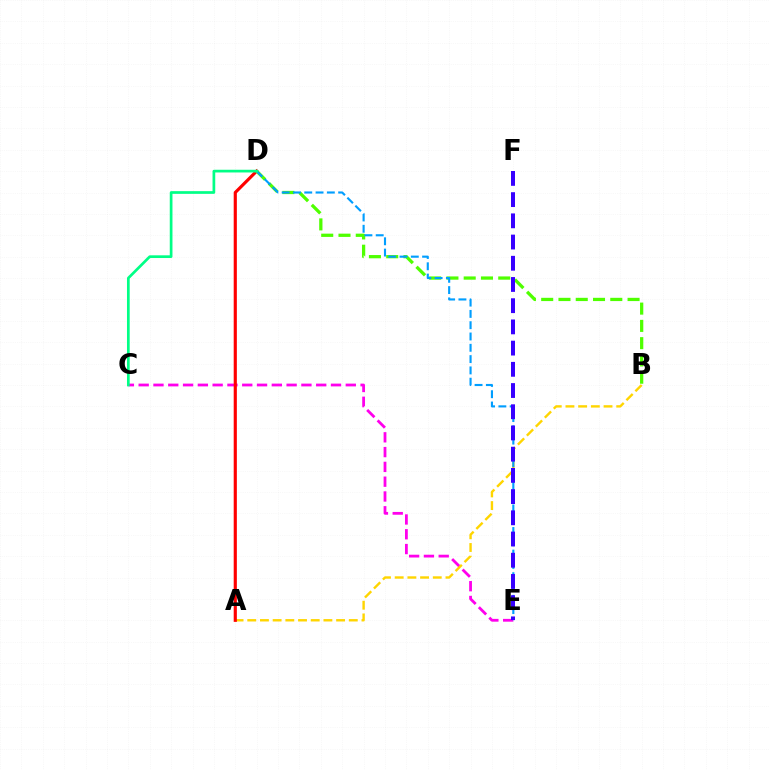{('C', 'E'): [{'color': '#ff00ed', 'line_style': 'dashed', 'thickness': 2.01}], ('A', 'B'): [{'color': '#ffd500', 'line_style': 'dashed', 'thickness': 1.72}], ('A', 'D'): [{'color': '#ff0000', 'line_style': 'solid', 'thickness': 2.27}], ('B', 'D'): [{'color': '#4fff00', 'line_style': 'dashed', 'thickness': 2.35}], ('D', 'E'): [{'color': '#009eff', 'line_style': 'dashed', 'thickness': 1.53}], ('C', 'D'): [{'color': '#00ff86', 'line_style': 'solid', 'thickness': 1.95}], ('E', 'F'): [{'color': '#3700ff', 'line_style': 'dashed', 'thickness': 2.88}]}